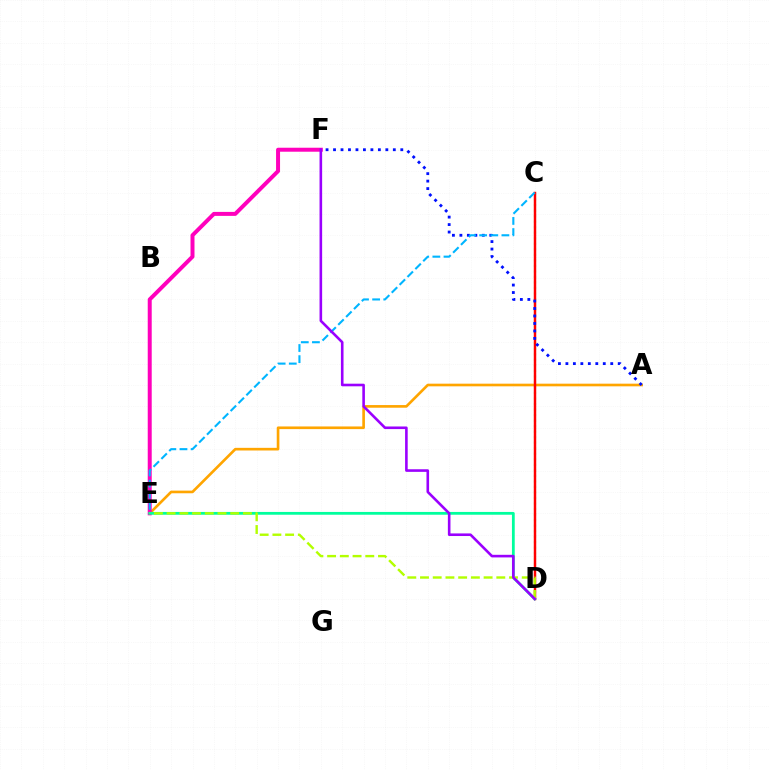{('A', 'E'): [{'color': '#ffa500', 'line_style': 'solid', 'thickness': 1.91}], ('C', 'D'): [{'color': '#08ff00', 'line_style': 'dotted', 'thickness': 1.5}, {'color': '#ff0000', 'line_style': 'solid', 'thickness': 1.77}], ('E', 'F'): [{'color': '#ff00bd', 'line_style': 'solid', 'thickness': 2.87}], ('D', 'E'): [{'color': '#00ff9d', 'line_style': 'solid', 'thickness': 2.0}, {'color': '#b3ff00', 'line_style': 'dashed', 'thickness': 1.73}], ('A', 'F'): [{'color': '#0010ff', 'line_style': 'dotted', 'thickness': 2.03}], ('C', 'E'): [{'color': '#00b5ff', 'line_style': 'dashed', 'thickness': 1.51}], ('D', 'F'): [{'color': '#9b00ff', 'line_style': 'solid', 'thickness': 1.88}]}